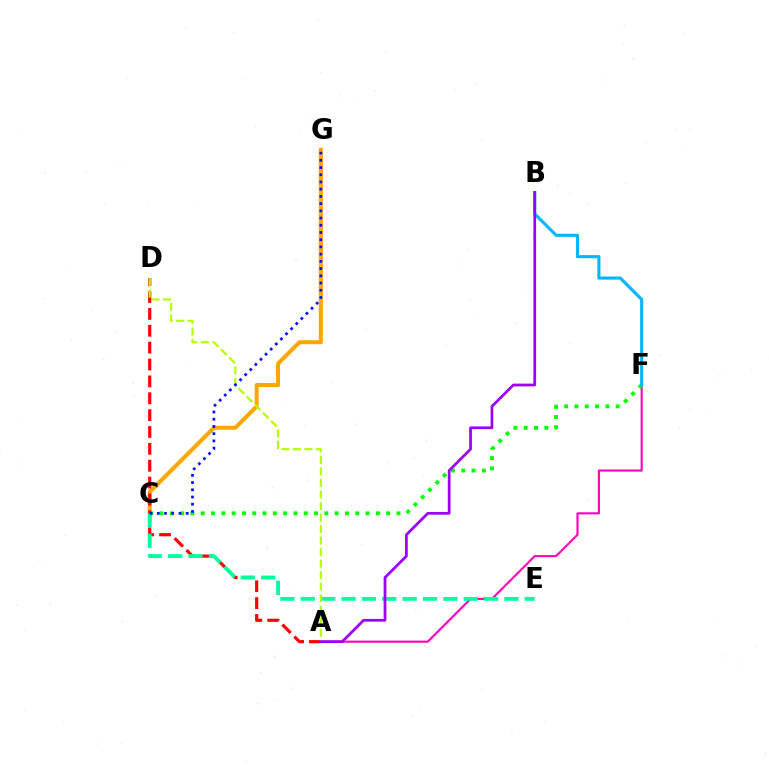{('A', 'F'): [{'color': '#ff00bd', 'line_style': 'solid', 'thickness': 1.52}], ('C', 'F'): [{'color': '#08ff00', 'line_style': 'dotted', 'thickness': 2.8}], ('C', 'G'): [{'color': '#ffa500', 'line_style': 'solid', 'thickness': 2.89}, {'color': '#0010ff', 'line_style': 'dotted', 'thickness': 1.96}], ('B', 'F'): [{'color': '#00b5ff', 'line_style': 'solid', 'thickness': 2.22}], ('A', 'D'): [{'color': '#ff0000', 'line_style': 'dashed', 'thickness': 2.29}, {'color': '#b3ff00', 'line_style': 'dashed', 'thickness': 1.57}], ('C', 'E'): [{'color': '#00ff9d', 'line_style': 'dashed', 'thickness': 2.77}], ('A', 'B'): [{'color': '#9b00ff', 'line_style': 'solid', 'thickness': 1.97}]}